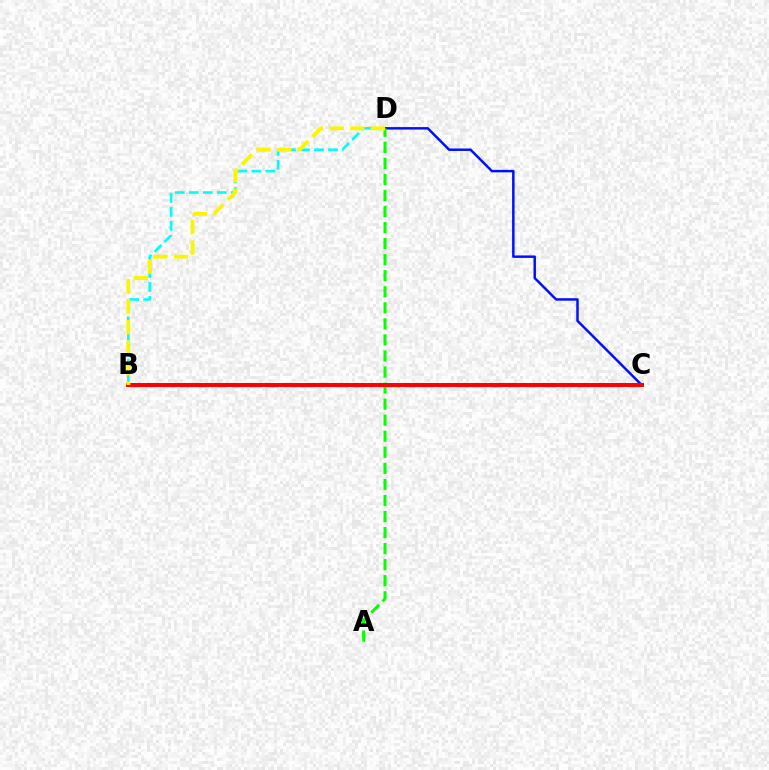{('B', 'C'): [{'color': '#ee00ff', 'line_style': 'dashed', 'thickness': 2.34}, {'color': '#ff0000', 'line_style': 'solid', 'thickness': 2.87}], ('B', 'D'): [{'color': '#00fff6', 'line_style': 'dashed', 'thickness': 1.9}, {'color': '#fcf500', 'line_style': 'dashed', 'thickness': 2.79}], ('C', 'D'): [{'color': '#0010ff', 'line_style': 'solid', 'thickness': 1.78}], ('A', 'D'): [{'color': '#08ff00', 'line_style': 'dashed', 'thickness': 2.18}]}